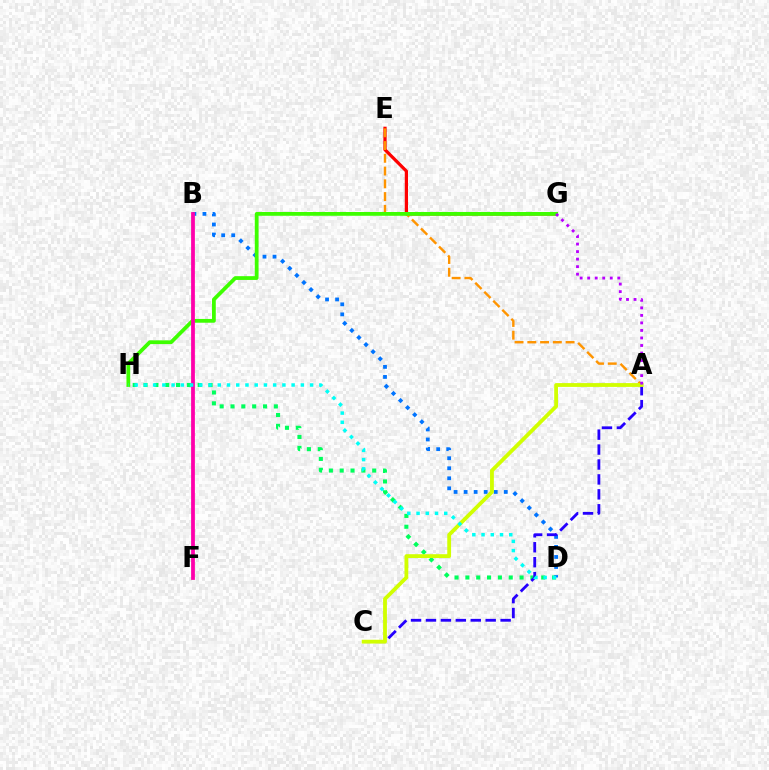{('D', 'H'): [{'color': '#00ff5c', 'line_style': 'dotted', 'thickness': 2.94}, {'color': '#00fff6', 'line_style': 'dotted', 'thickness': 2.51}], ('E', 'G'): [{'color': '#ff0000', 'line_style': 'solid', 'thickness': 2.32}], ('B', 'D'): [{'color': '#0074ff', 'line_style': 'dotted', 'thickness': 2.73}], ('A', 'E'): [{'color': '#ff9400', 'line_style': 'dashed', 'thickness': 1.73}], ('A', 'C'): [{'color': '#2500ff', 'line_style': 'dashed', 'thickness': 2.03}, {'color': '#d1ff00', 'line_style': 'solid', 'thickness': 2.74}], ('G', 'H'): [{'color': '#3dff00', 'line_style': 'solid', 'thickness': 2.72}], ('B', 'F'): [{'color': '#ff00ac', 'line_style': 'solid', 'thickness': 2.72}], ('A', 'G'): [{'color': '#b900ff', 'line_style': 'dotted', 'thickness': 2.04}]}